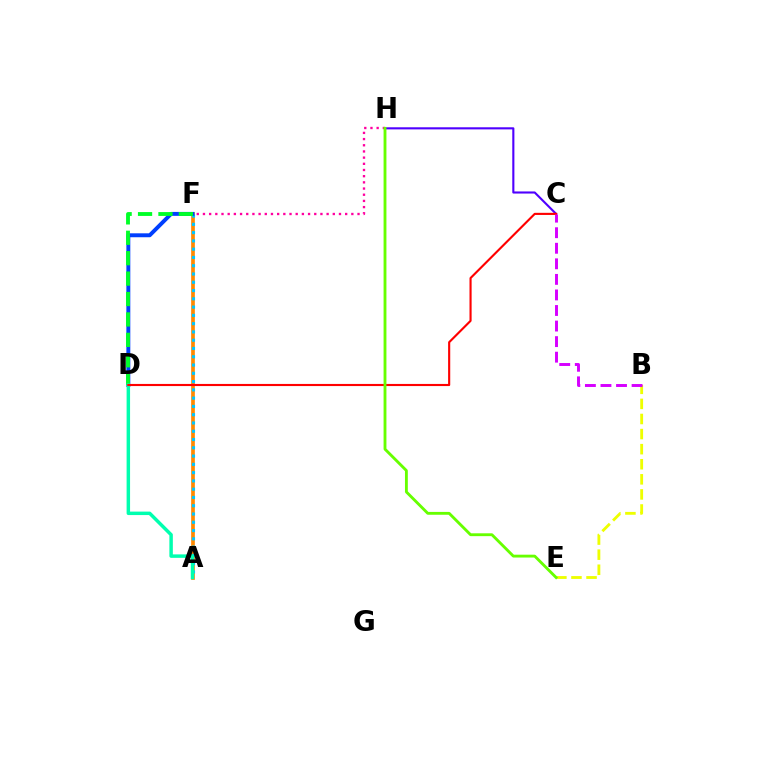{('C', 'H'): [{'color': '#4f00ff', 'line_style': 'solid', 'thickness': 1.52}], ('A', 'F'): [{'color': '#ff8800', 'line_style': 'solid', 'thickness': 2.65}, {'color': '#00c7ff', 'line_style': 'dotted', 'thickness': 2.25}], ('D', 'F'): [{'color': '#003fff', 'line_style': 'solid', 'thickness': 2.83}, {'color': '#00ff27', 'line_style': 'dashed', 'thickness': 2.77}], ('A', 'D'): [{'color': '#00ffaf', 'line_style': 'solid', 'thickness': 2.49}], ('C', 'D'): [{'color': '#ff0000', 'line_style': 'solid', 'thickness': 1.53}], ('F', 'H'): [{'color': '#ff00a0', 'line_style': 'dotted', 'thickness': 1.68}], ('B', 'E'): [{'color': '#eeff00', 'line_style': 'dashed', 'thickness': 2.05}], ('E', 'H'): [{'color': '#66ff00', 'line_style': 'solid', 'thickness': 2.05}], ('B', 'C'): [{'color': '#d600ff', 'line_style': 'dashed', 'thickness': 2.11}]}